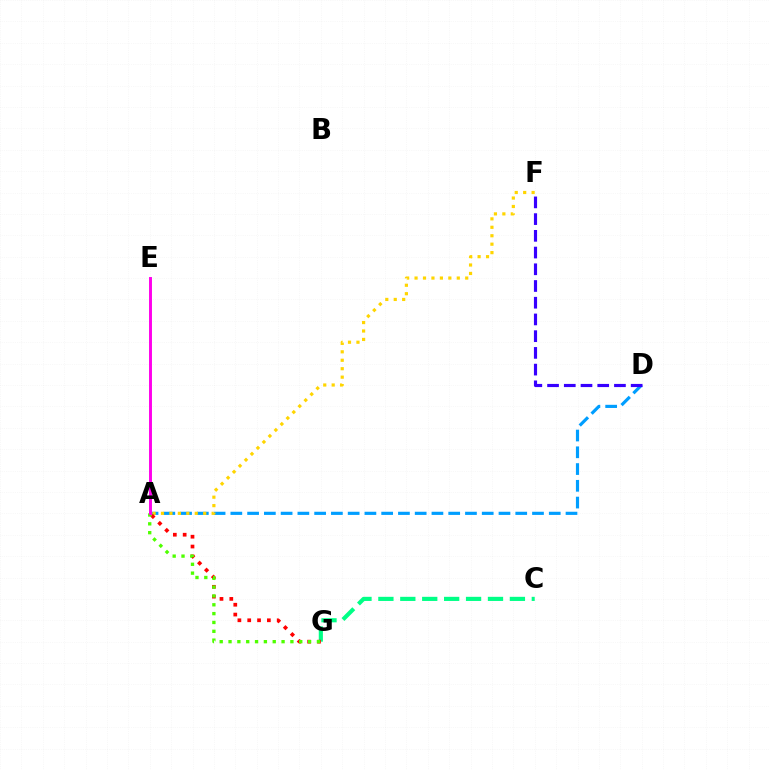{('A', 'D'): [{'color': '#009eff', 'line_style': 'dashed', 'thickness': 2.28}], ('A', 'F'): [{'color': '#ffd500', 'line_style': 'dotted', 'thickness': 2.29}], ('C', 'G'): [{'color': '#00ff86', 'line_style': 'dashed', 'thickness': 2.98}], ('A', 'G'): [{'color': '#ff0000', 'line_style': 'dotted', 'thickness': 2.67}, {'color': '#4fff00', 'line_style': 'dotted', 'thickness': 2.4}], ('D', 'F'): [{'color': '#3700ff', 'line_style': 'dashed', 'thickness': 2.27}], ('A', 'E'): [{'color': '#ff00ed', 'line_style': 'solid', 'thickness': 2.11}]}